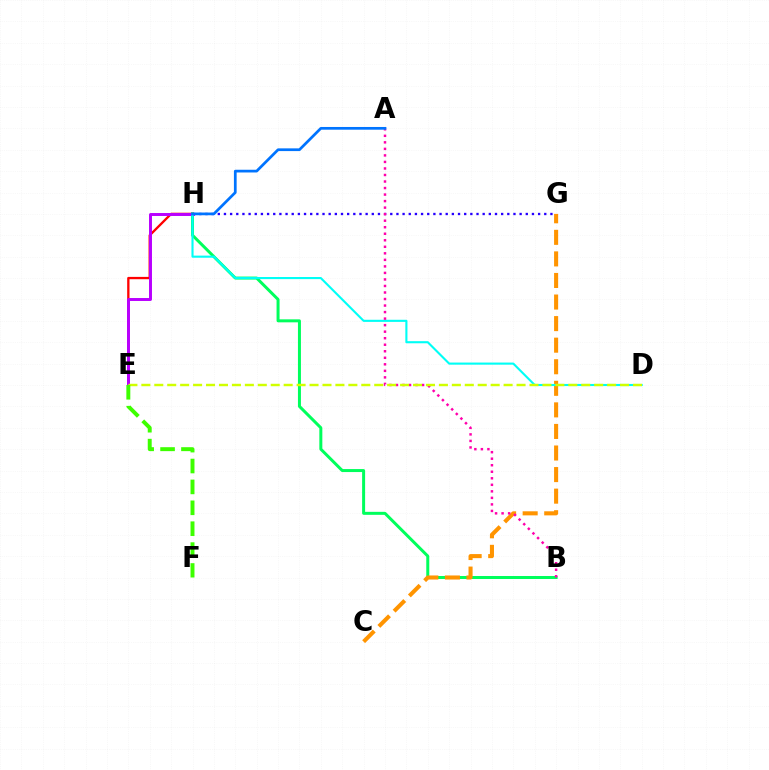{('B', 'H'): [{'color': '#00ff5c', 'line_style': 'solid', 'thickness': 2.16}], ('G', 'H'): [{'color': '#2500ff', 'line_style': 'dotted', 'thickness': 1.67}], ('E', 'H'): [{'color': '#ff0000', 'line_style': 'solid', 'thickness': 1.67}, {'color': '#b900ff', 'line_style': 'solid', 'thickness': 2.13}], ('C', 'G'): [{'color': '#ff9400', 'line_style': 'dashed', 'thickness': 2.93}], ('D', 'H'): [{'color': '#00fff6', 'line_style': 'solid', 'thickness': 1.52}], ('A', 'B'): [{'color': '#ff00ac', 'line_style': 'dotted', 'thickness': 1.77}], ('D', 'E'): [{'color': '#d1ff00', 'line_style': 'dashed', 'thickness': 1.76}], ('A', 'H'): [{'color': '#0074ff', 'line_style': 'solid', 'thickness': 1.96}], ('E', 'F'): [{'color': '#3dff00', 'line_style': 'dashed', 'thickness': 2.84}]}